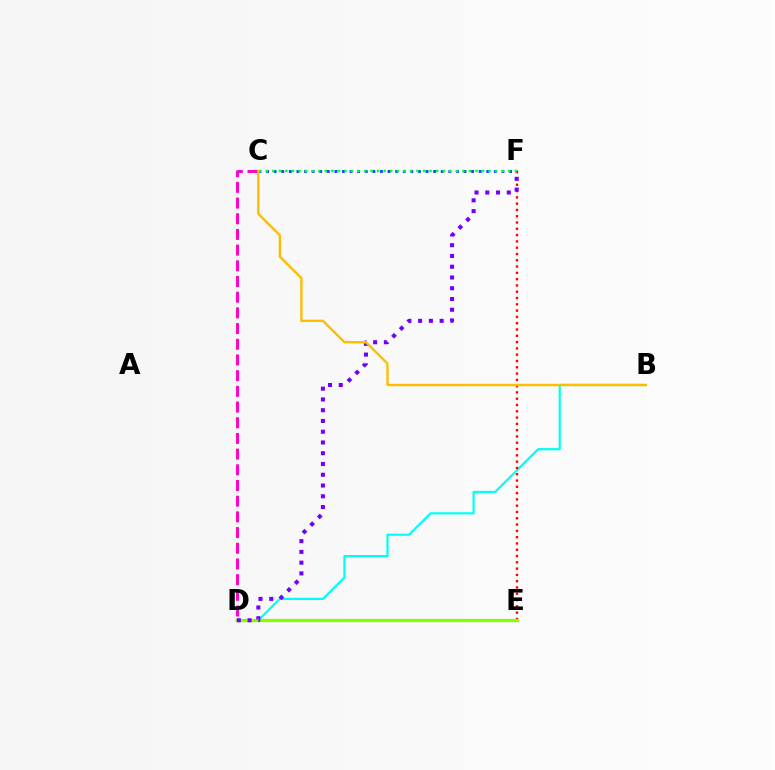{('C', 'F'): [{'color': '#004bff', 'line_style': 'dotted', 'thickness': 2.06}, {'color': '#00ff39', 'line_style': 'dotted', 'thickness': 1.78}], ('C', 'D'): [{'color': '#ff00cf', 'line_style': 'dashed', 'thickness': 2.13}], ('B', 'D'): [{'color': '#00fff6', 'line_style': 'solid', 'thickness': 1.59}], ('E', 'F'): [{'color': '#ff0000', 'line_style': 'dotted', 'thickness': 1.71}], ('D', 'E'): [{'color': '#84ff00', 'line_style': 'solid', 'thickness': 2.35}], ('D', 'F'): [{'color': '#7200ff', 'line_style': 'dotted', 'thickness': 2.92}], ('B', 'C'): [{'color': '#ffbd00', 'line_style': 'solid', 'thickness': 1.72}]}